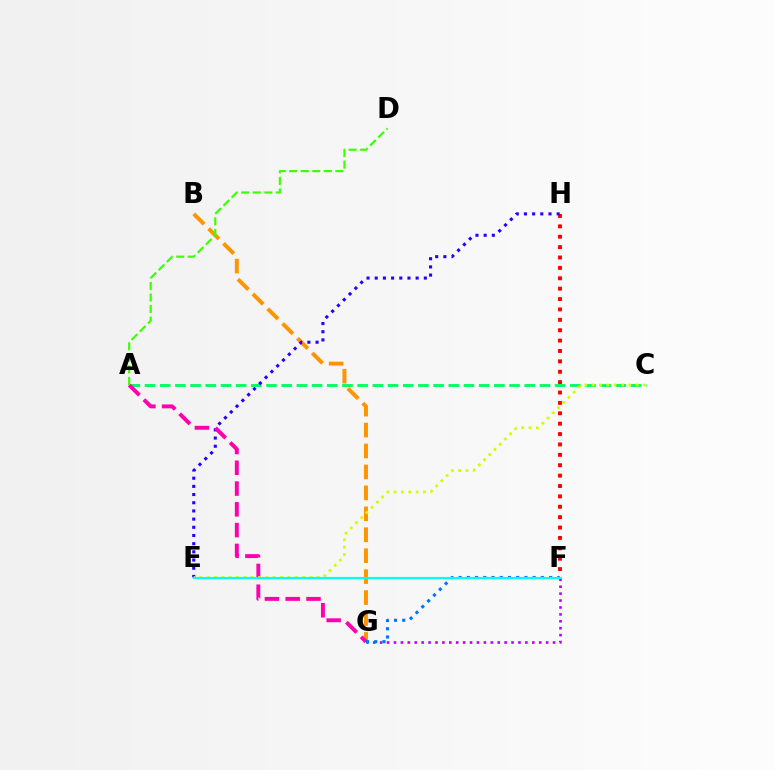{('F', 'H'): [{'color': '#ff0000', 'line_style': 'dotted', 'thickness': 2.82}], ('A', 'C'): [{'color': '#00ff5c', 'line_style': 'dashed', 'thickness': 2.06}], ('B', 'G'): [{'color': '#ff9400', 'line_style': 'dashed', 'thickness': 2.84}], ('F', 'G'): [{'color': '#b900ff', 'line_style': 'dotted', 'thickness': 1.88}, {'color': '#0074ff', 'line_style': 'dotted', 'thickness': 2.23}], ('E', 'H'): [{'color': '#2500ff', 'line_style': 'dotted', 'thickness': 2.22}], ('A', 'G'): [{'color': '#ff00ac', 'line_style': 'dashed', 'thickness': 2.82}], ('C', 'E'): [{'color': '#d1ff00', 'line_style': 'dotted', 'thickness': 1.99}], ('A', 'D'): [{'color': '#3dff00', 'line_style': 'dashed', 'thickness': 1.57}], ('E', 'F'): [{'color': '#00fff6', 'line_style': 'solid', 'thickness': 1.56}]}